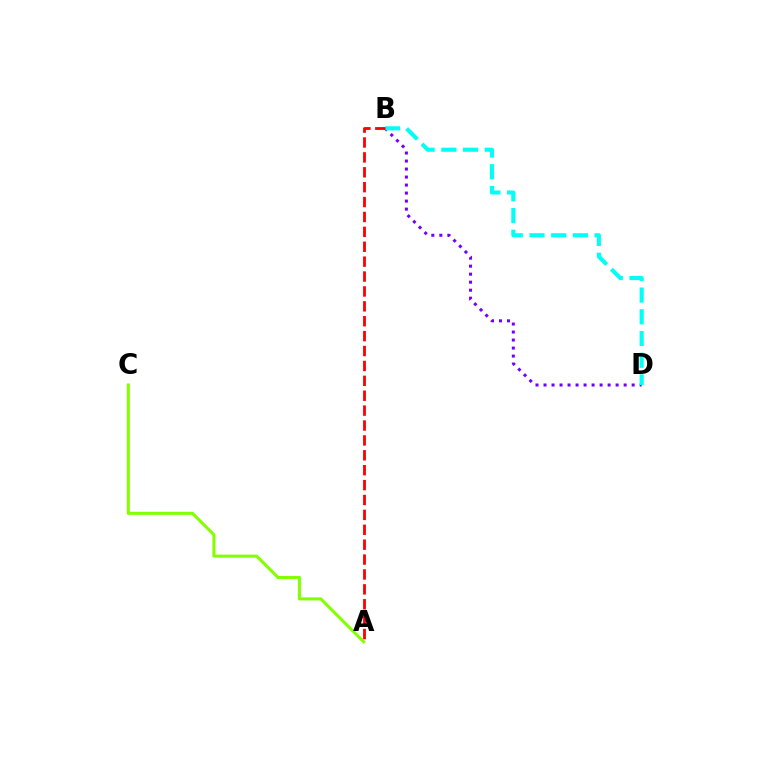{('A', 'C'): [{'color': '#84ff00', 'line_style': 'solid', 'thickness': 2.2}], ('B', 'D'): [{'color': '#7200ff', 'line_style': 'dotted', 'thickness': 2.18}, {'color': '#00fff6', 'line_style': 'dashed', 'thickness': 2.95}], ('A', 'B'): [{'color': '#ff0000', 'line_style': 'dashed', 'thickness': 2.02}]}